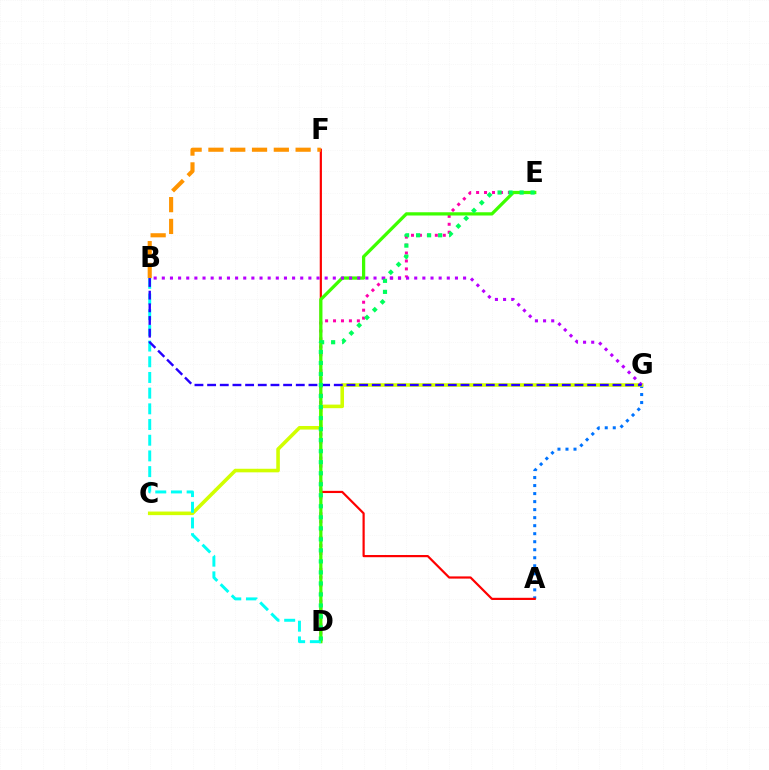{('A', 'G'): [{'color': '#0074ff', 'line_style': 'dotted', 'thickness': 2.18}], ('D', 'E'): [{'color': '#ff00ac', 'line_style': 'dotted', 'thickness': 2.16}, {'color': '#3dff00', 'line_style': 'solid', 'thickness': 2.34}, {'color': '#00ff5c', 'line_style': 'dotted', 'thickness': 2.99}], ('A', 'F'): [{'color': '#ff0000', 'line_style': 'solid', 'thickness': 1.58}], ('B', 'F'): [{'color': '#ff9400', 'line_style': 'dashed', 'thickness': 2.96}], ('C', 'G'): [{'color': '#d1ff00', 'line_style': 'solid', 'thickness': 2.58}], ('B', 'G'): [{'color': '#b900ff', 'line_style': 'dotted', 'thickness': 2.21}, {'color': '#2500ff', 'line_style': 'dashed', 'thickness': 1.72}], ('B', 'D'): [{'color': '#00fff6', 'line_style': 'dashed', 'thickness': 2.13}]}